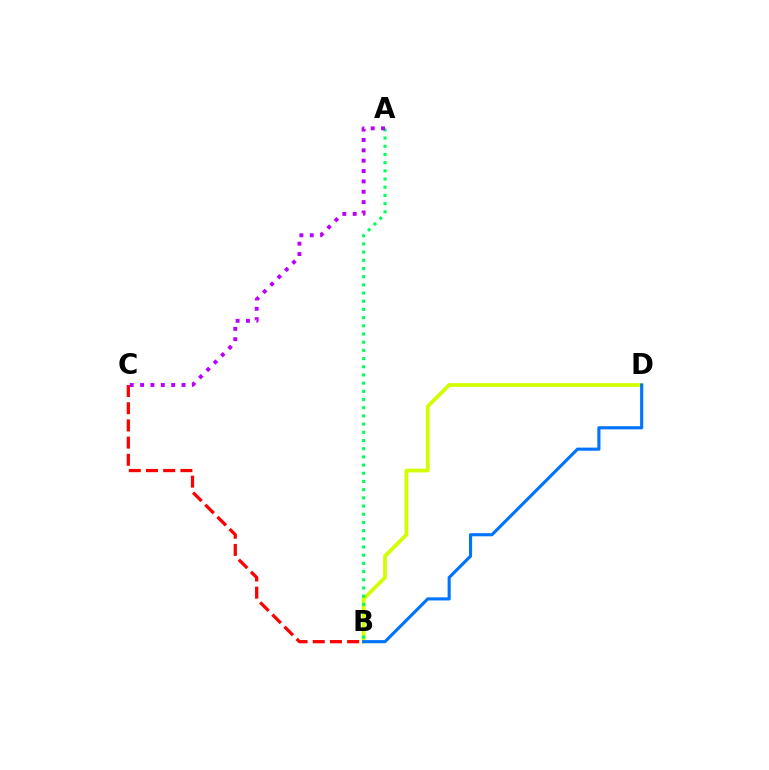{('B', 'D'): [{'color': '#d1ff00', 'line_style': 'solid', 'thickness': 2.7}, {'color': '#0074ff', 'line_style': 'solid', 'thickness': 2.24}], ('A', 'B'): [{'color': '#00ff5c', 'line_style': 'dotted', 'thickness': 2.23}], ('B', 'C'): [{'color': '#ff0000', 'line_style': 'dashed', 'thickness': 2.34}], ('A', 'C'): [{'color': '#b900ff', 'line_style': 'dotted', 'thickness': 2.81}]}